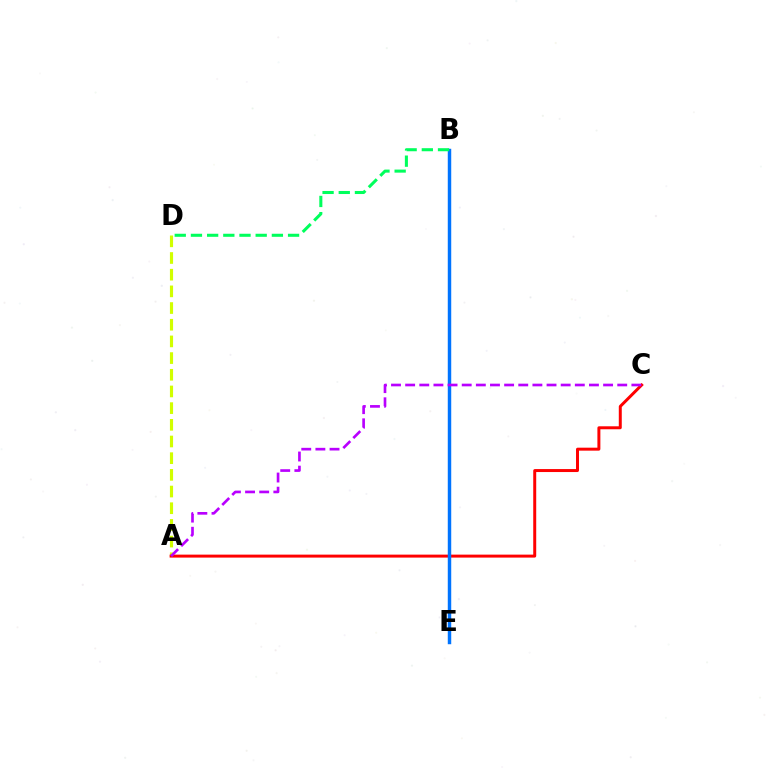{('A', 'D'): [{'color': '#d1ff00', 'line_style': 'dashed', 'thickness': 2.27}], ('A', 'C'): [{'color': '#ff0000', 'line_style': 'solid', 'thickness': 2.14}, {'color': '#b900ff', 'line_style': 'dashed', 'thickness': 1.92}], ('B', 'E'): [{'color': '#0074ff', 'line_style': 'solid', 'thickness': 2.49}], ('B', 'D'): [{'color': '#00ff5c', 'line_style': 'dashed', 'thickness': 2.2}]}